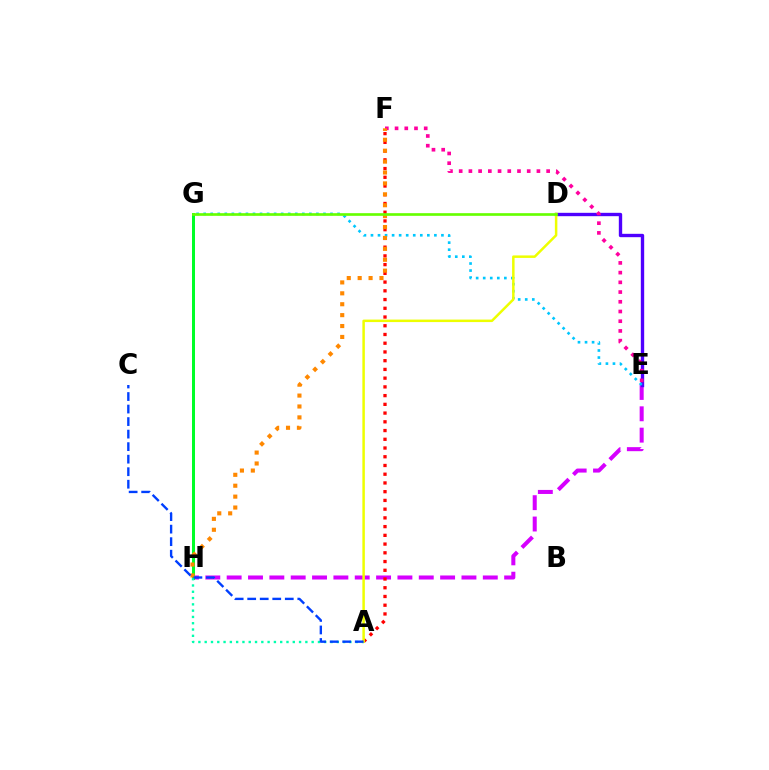{('E', 'H'): [{'color': '#d600ff', 'line_style': 'dashed', 'thickness': 2.9}], ('D', 'E'): [{'color': '#4f00ff', 'line_style': 'solid', 'thickness': 2.42}], ('E', 'F'): [{'color': '#ff00a0', 'line_style': 'dotted', 'thickness': 2.64}], ('G', 'H'): [{'color': '#00ff27', 'line_style': 'solid', 'thickness': 2.16}], ('A', 'H'): [{'color': '#00ffaf', 'line_style': 'dotted', 'thickness': 1.71}], ('A', 'F'): [{'color': '#ff0000', 'line_style': 'dotted', 'thickness': 2.37}], ('E', 'G'): [{'color': '#00c7ff', 'line_style': 'dotted', 'thickness': 1.91}], ('F', 'H'): [{'color': '#ff8800', 'line_style': 'dotted', 'thickness': 2.96}], ('A', 'D'): [{'color': '#eeff00', 'line_style': 'solid', 'thickness': 1.8}], ('A', 'C'): [{'color': '#003fff', 'line_style': 'dashed', 'thickness': 1.7}], ('D', 'G'): [{'color': '#66ff00', 'line_style': 'solid', 'thickness': 1.92}]}